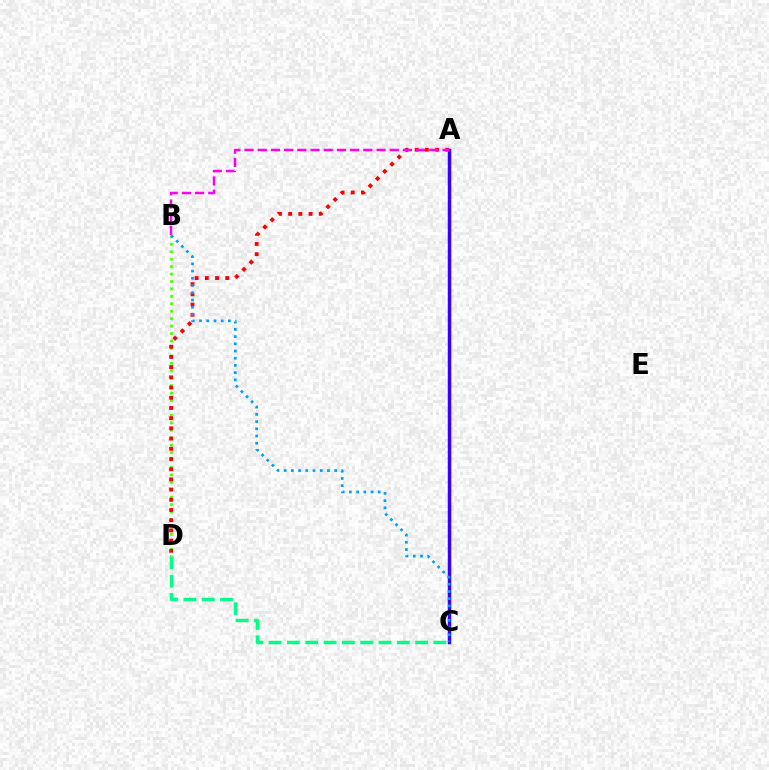{('A', 'C'): [{'color': '#ffd500', 'line_style': 'solid', 'thickness': 1.9}, {'color': '#3700ff', 'line_style': 'solid', 'thickness': 2.5}], ('B', 'D'): [{'color': '#4fff00', 'line_style': 'dotted', 'thickness': 2.02}], ('A', 'D'): [{'color': '#ff0000', 'line_style': 'dotted', 'thickness': 2.77}], ('B', 'C'): [{'color': '#009eff', 'line_style': 'dotted', 'thickness': 1.96}], ('C', 'D'): [{'color': '#00ff86', 'line_style': 'dashed', 'thickness': 2.49}], ('A', 'B'): [{'color': '#ff00ed', 'line_style': 'dashed', 'thickness': 1.79}]}